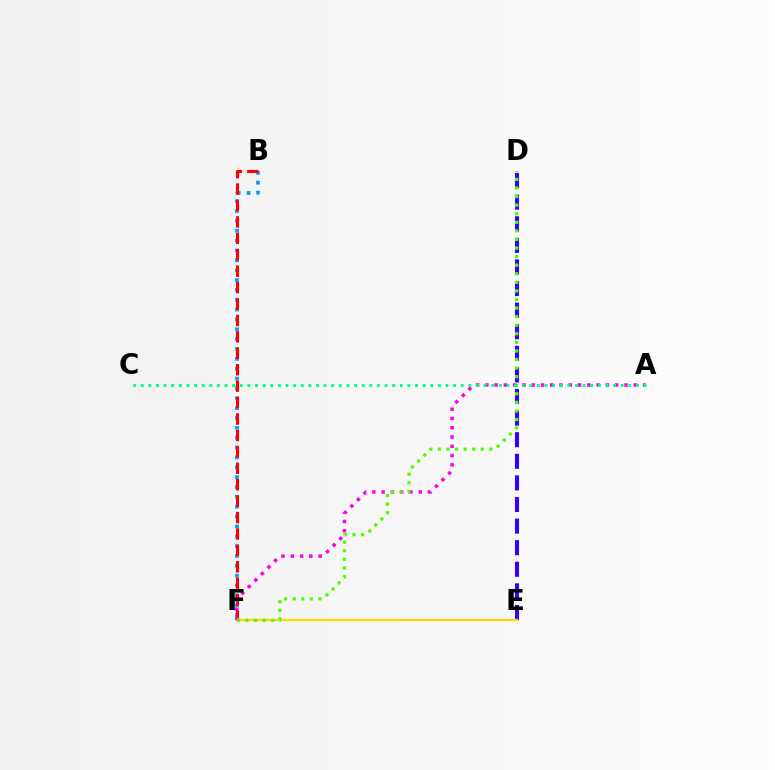{('D', 'E'): [{'color': '#3700ff', 'line_style': 'dashed', 'thickness': 2.93}], ('B', 'F'): [{'color': '#009eff', 'line_style': 'dotted', 'thickness': 2.68}, {'color': '#ff0000', 'line_style': 'dashed', 'thickness': 2.23}], ('E', 'F'): [{'color': '#ffd500', 'line_style': 'solid', 'thickness': 1.66}], ('A', 'F'): [{'color': '#ff00ed', 'line_style': 'dotted', 'thickness': 2.52}], ('D', 'F'): [{'color': '#4fff00', 'line_style': 'dotted', 'thickness': 2.33}], ('A', 'C'): [{'color': '#00ff86', 'line_style': 'dotted', 'thickness': 2.07}]}